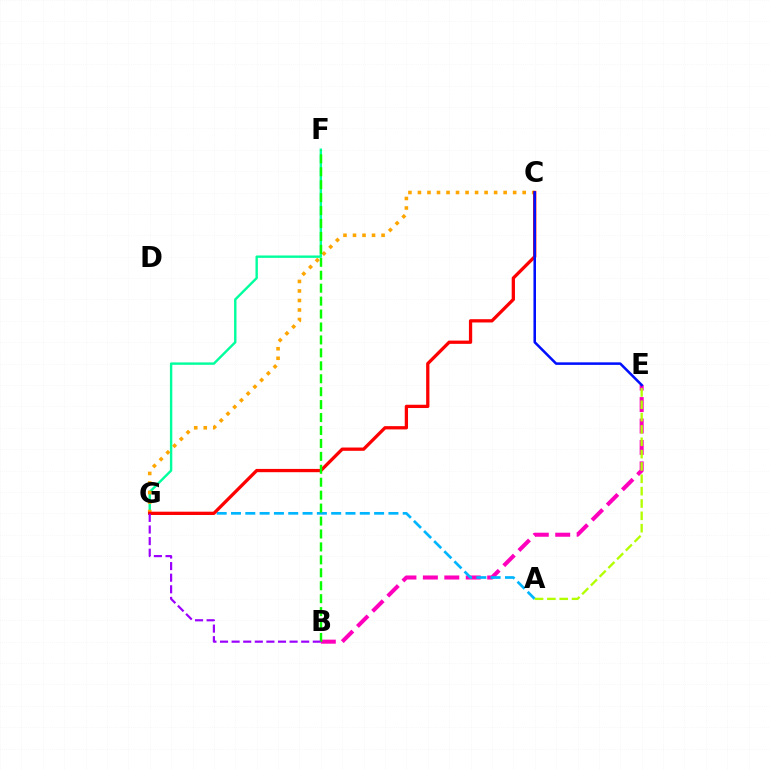{('B', 'E'): [{'color': '#ff00bd', 'line_style': 'dashed', 'thickness': 2.91}], ('A', 'G'): [{'color': '#00b5ff', 'line_style': 'dashed', 'thickness': 1.94}], ('F', 'G'): [{'color': '#00ff9d', 'line_style': 'solid', 'thickness': 1.73}], ('C', 'G'): [{'color': '#ffa500', 'line_style': 'dotted', 'thickness': 2.59}, {'color': '#ff0000', 'line_style': 'solid', 'thickness': 2.36}], ('B', 'F'): [{'color': '#08ff00', 'line_style': 'dashed', 'thickness': 1.76}], ('B', 'G'): [{'color': '#9b00ff', 'line_style': 'dashed', 'thickness': 1.58}], ('C', 'E'): [{'color': '#0010ff', 'line_style': 'solid', 'thickness': 1.83}], ('A', 'E'): [{'color': '#b3ff00', 'line_style': 'dashed', 'thickness': 1.68}]}